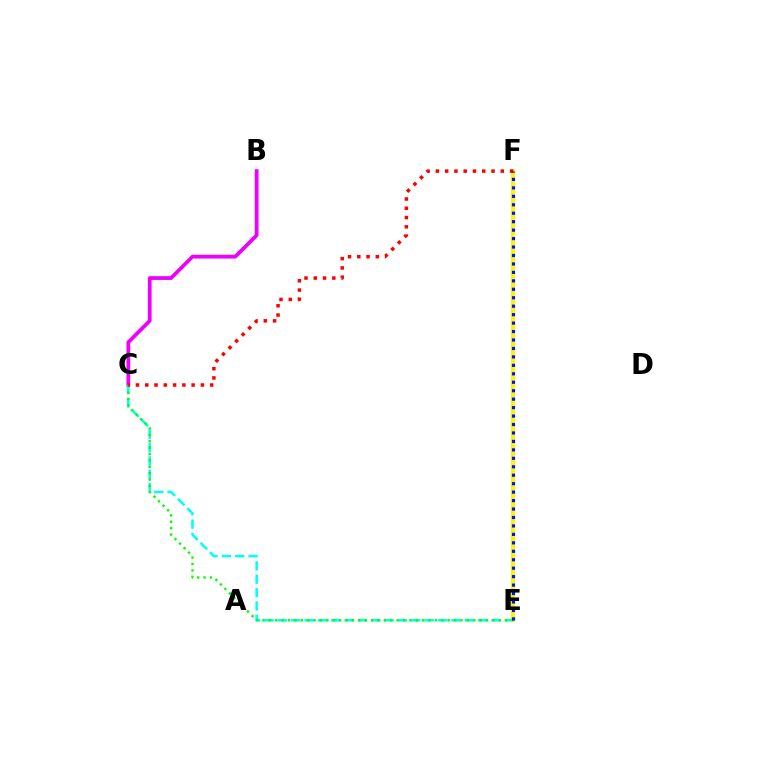{('B', 'C'): [{'color': '#ee00ff', 'line_style': 'solid', 'thickness': 2.7}], ('C', 'E'): [{'color': '#00fff6', 'line_style': 'dashed', 'thickness': 1.81}, {'color': '#08ff00', 'line_style': 'dotted', 'thickness': 1.74}], ('E', 'F'): [{'color': '#fcf500', 'line_style': 'solid', 'thickness': 2.86}, {'color': '#0010ff', 'line_style': 'dotted', 'thickness': 2.3}], ('C', 'F'): [{'color': '#ff0000', 'line_style': 'dotted', 'thickness': 2.52}]}